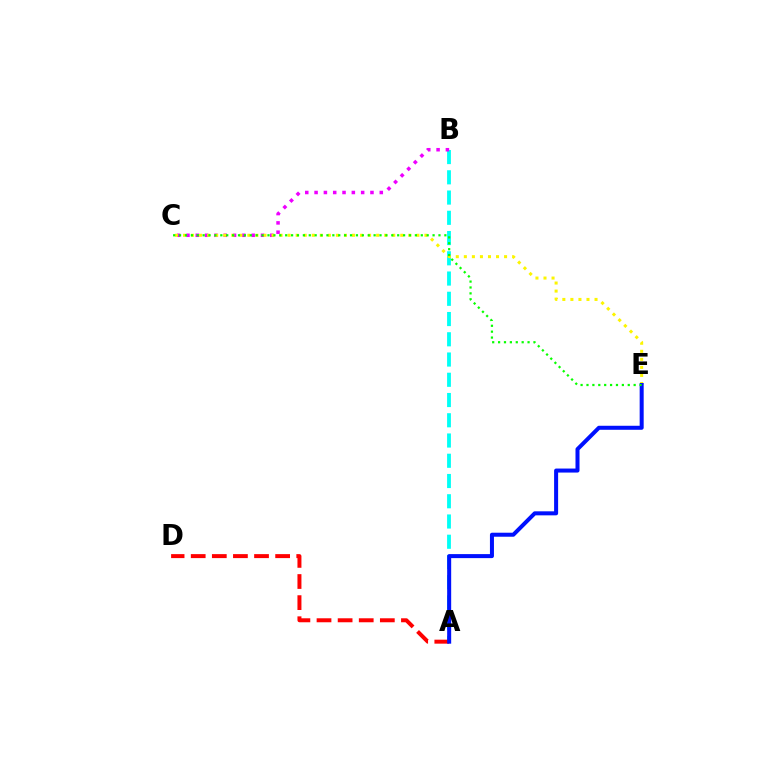{('A', 'B'): [{'color': '#00fff6', 'line_style': 'dashed', 'thickness': 2.75}], ('B', 'C'): [{'color': '#ee00ff', 'line_style': 'dotted', 'thickness': 2.53}], ('A', 'D'): [{'color': '#ff0000', 'line_style': 'dashed', 'thickness': 2.87}], ('C', 'E'): [{'color': '#fcf500', 'line_style': 'dotted', 'thickness': 2.19}, {'color': '#08ff00', 'line_style': 'dotted', 'thickness': 1.6}], ('A', 'E'): [{'color': '#0010ff', 'line_style': 'solid', 'thickness': 2.89}]}